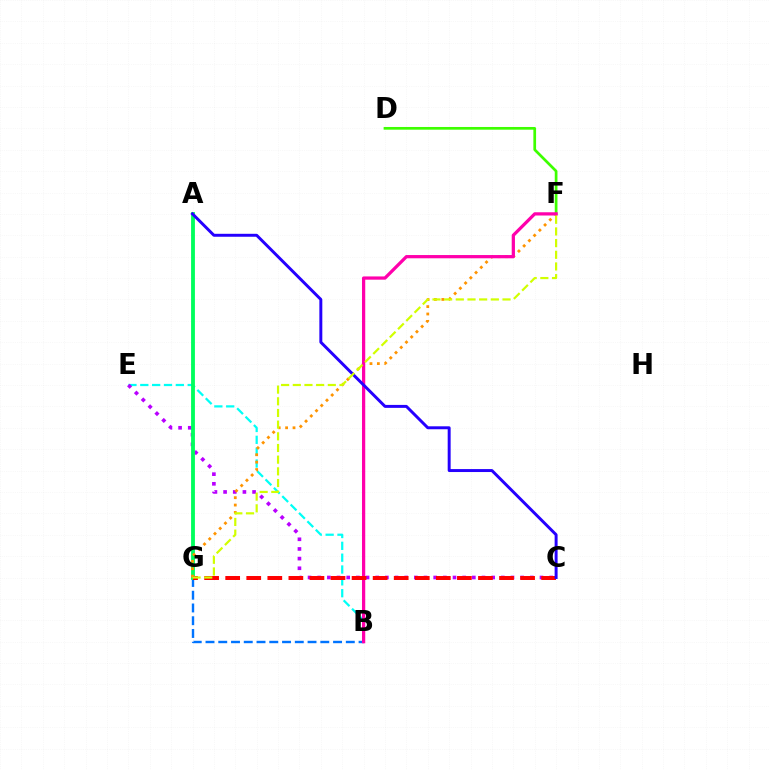{('B', 'G'): [{'color': '#0074ff', 'line_style': 'dashed', 'thickness': 1.73}], ('B', 'E'): [{'color': '#00fff6', 'line_style': 'dashed', 'thickness': 1.61}], ('D', 'F'): [{'color': '#3dff00', 'line_style': 'solid', 'thickness': 1.95}], ('C', 'E'): [{'color': '#b900ff', 'line_style': 'dotted', 'thickness': 2.63}], ('A', 'G'): [{'color': '#00ff5c', 'line_style': 'solid', 'thickness': 2.76}], ('F', 'G'): [{'color': '#ff9400', 'line_style': 'dotted', 'thickness': 2.01}, {'color': '#d1ff00', 'line_style': 'dashed', 'thickness': 1.59}], ('B', 'F'): [{'color': '#ff00ac', 'line_style': 'solid', 'thickness': 2.34}], ('C', 'G'): [{'color': '#ff0000', 'line_style': 'dashed', 'thickness': 2.86}], ('A', 'C'): [{'color': '#2500ff', 'line_style': 'solid', 'thickness': 2.13}]}